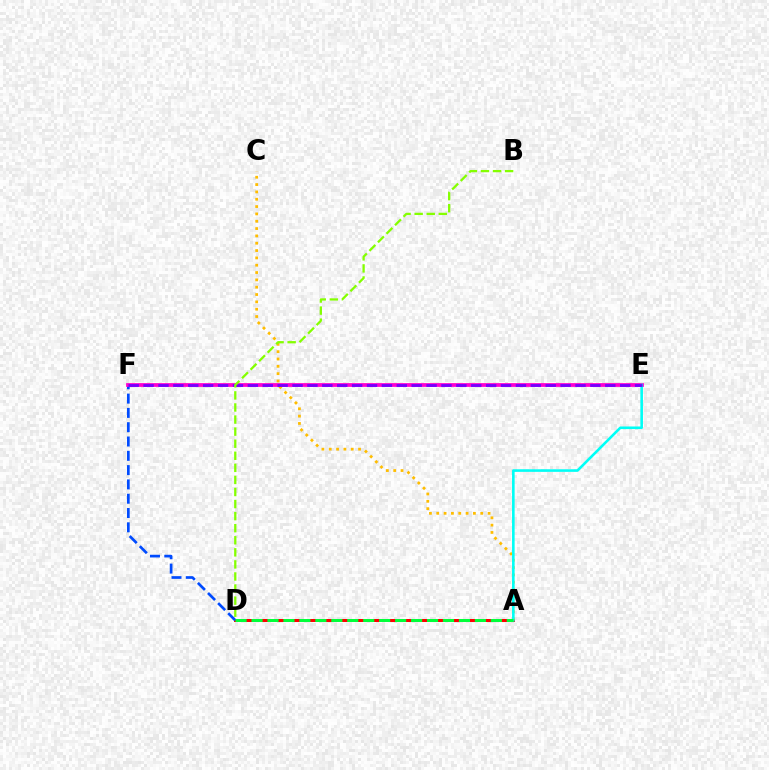{('A', 'D'): [{'color': '#ff0000', 'line_style': 'solid', 'thickness': 2.17}, {'color': '#00ff39', 'line_style': 'dashed', 'thickness': 2.17}], ('A', 'C'): [{'color': '#ffbd00', 'line_style': 'dotted', 'thickness': 1.99}], ('D', 'F'): [{'color': '#004bff', 'line_style': 'dashed', 'thickness': 1.94}], ('E', 'F'): [{'color': '#ff00cf', 'line_style': 'solid', 'thickness': 2.71}, {'color': '#7200ff', 'line_style': 'dashed', 'thickness': 2.02}], ('A', 'E'): [{'color': '#00fff6', 'line_style': 'solid', 'thickness': 1.87}], ('B', 'D'): [{'color': '#84ff00', 'line_style': 'dashed', 'thickness': 1.64}]}